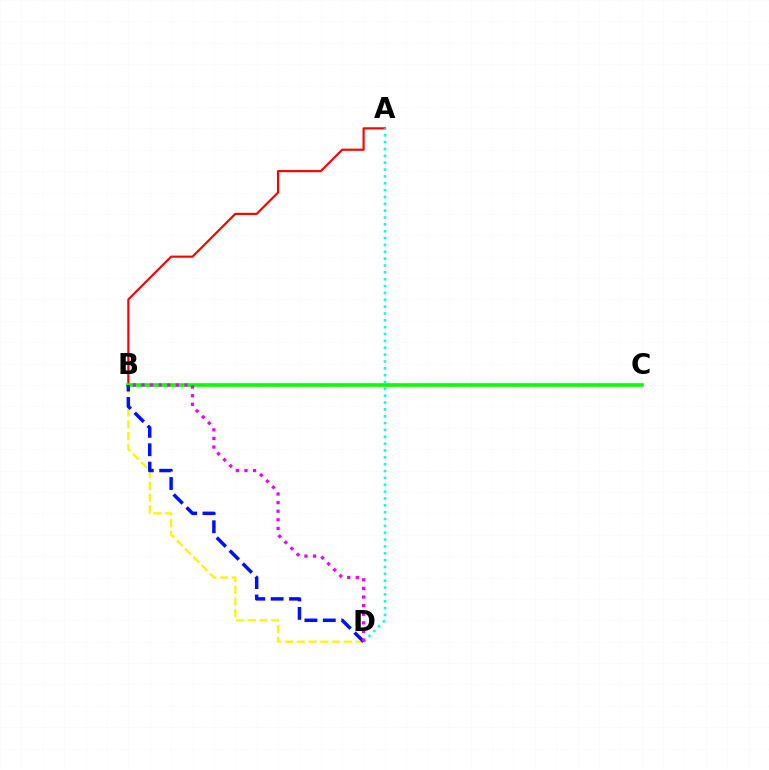{('A', 'B'): [{'color': '#ff0000', 'line_style': 'solid', 'thickness': 1.55}], ('A', 'D'): [{'color': '#00fff6', 'line_style': 'dotted', 'thickness': 1.86}], ('B', 'C'): [{'color': '#08ff00', 'line_style': 'solid', 'thickness': 2.62}], ('B', 'D'): [{'color': '#fcf500', 'line_style': 'dashed', 'thickness': 1.59}, {'color': '#0010ff', 'line_style': 'dashed', 'thickness': 2.5}, {'color': '#ee00ff', 'line_style': 'dotted', 'thickness': 2.34}]}